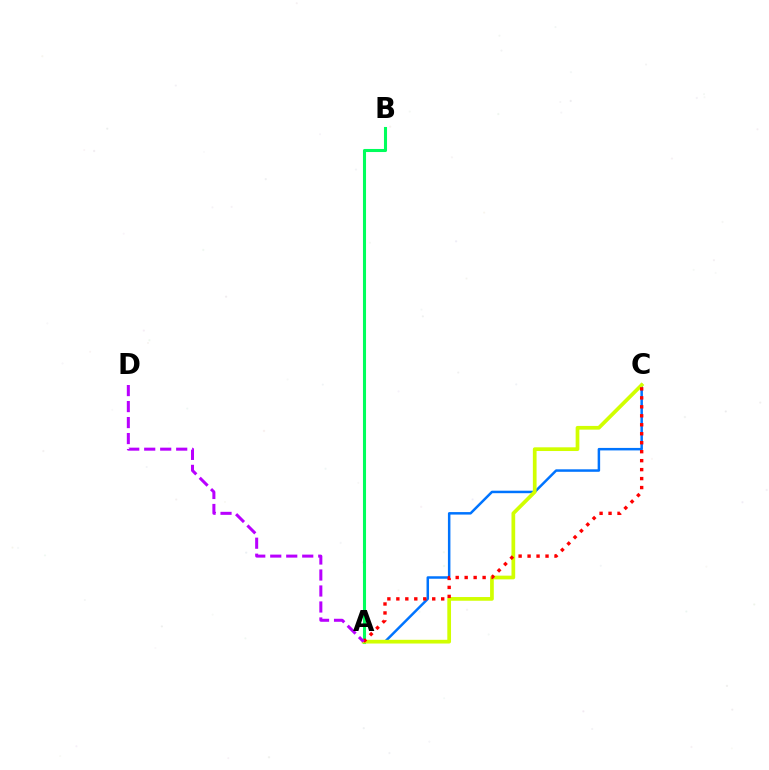{('A', 'C'): [{'color': '#0074ff', 'line_style': 'solid', 'thickness': 1.79}, {'color': '#d1ff00', 'line_style': 'solid', 'thickness': 2.67}, {'color': '#ff0000', 'line_style': 'dotted', 'thickness': 2.44}], ('A', 'B'): [{'color': '#00ff5c', 'line_style': 'solid', 'thickness': 2.21}], ('A', 'D'): [{'color': '#b900ff', 'line_style': 'dashed', 'thickness': 2.17}]}